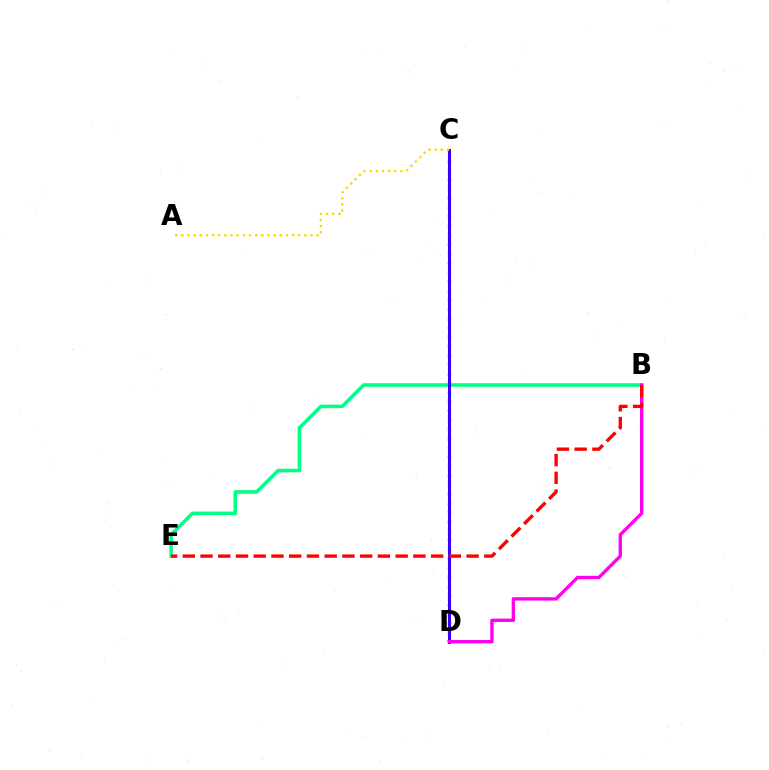{('C', 'D'): [{'color': '#4fff00', 'line_style': 'dotted', 'thickness': 2.51}, {'color': '#009eff', 'line_style': 'dotted', 'thickness': 1.6}, {'color': '#3700ff', 'line_style': 'solid', 'thickness': 2.16}], ('B', 'E'): [{'color': '#00ff86', 'line_style': 'solid', 'thickness': 2.57}, {'color': '#ff0000', 'line_style': 'dashed', 'thickness': 2.41}], ('B', 'D'): [{'color': '#ff00ed', 'line_style': 'solid', 'thickness': 2.4}], ('A', 'C'): [{'color': '#ffd500', 'line_style': 'dotted', 'thickness': 1.67}]}